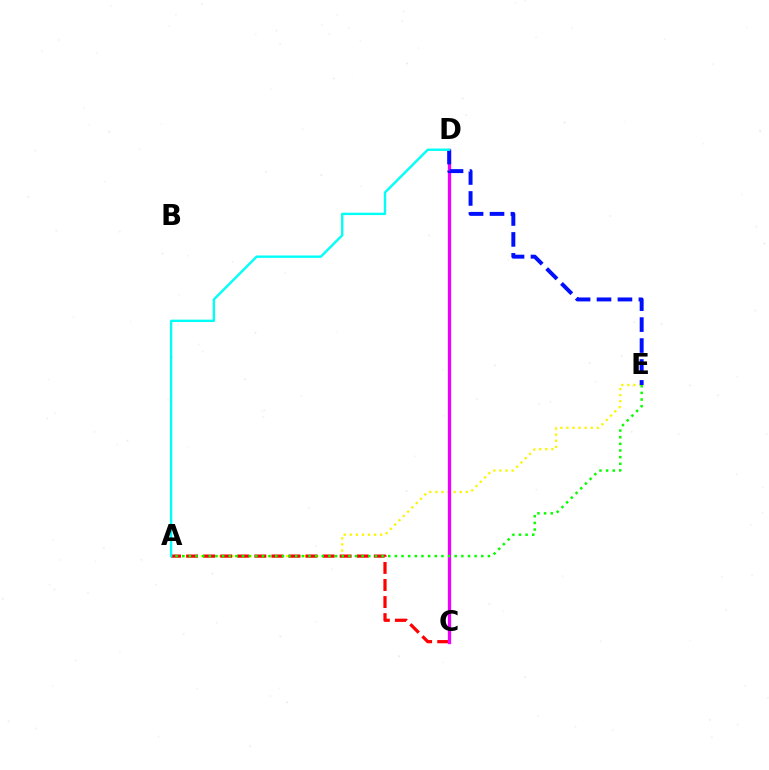{('A', 'E'): [{'color': '#fcf500', 'line_style': 'dotted', 'thickness': 1.65}, {'color': '#08ff00', 'line_style': 'dotted', 'thickness': 1.81}], ('A', 'C'): [{'color': '#ff0000', 'line_style': 'dashed', 'thickness': 2.32}], ('C', 'D'): [{'color': '#ee00ff', 'line_style': 'solid', 'thickness': 2.37}], ('D', 'E'): [{'color': '#0010ff', 'line_style': 'dashed', 'thickness': 2.84}], ('A', 'D'): [{'color': '#00fff6', 'line_style': 'solid', 'thickness': 1.71}]}